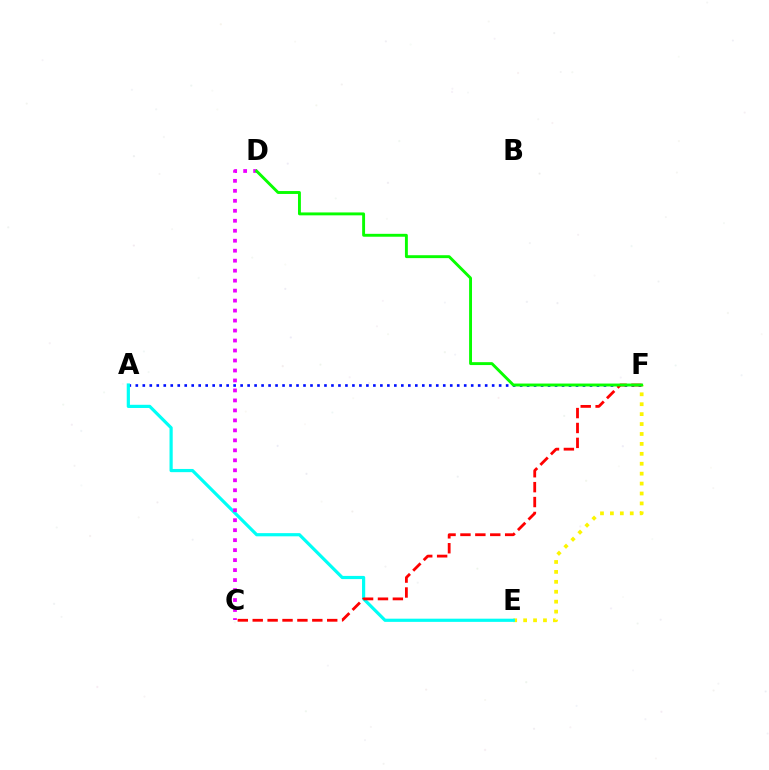{('E', 'F'): [{'color': '#fcf500', 'line_style': 'dotted', 'thickness': 2.7}], ('A', 'F'): [{'color': '#0010ff', 'line_style': 'dotted', 'thickness': 1.9}], ('A', 'E'): [{'color': '#00fff6', 'line_style': 'solid', 'thickness': 2.3}], ('C', 'D'): [{'color': '#ee00ff', 'line_style': 'dotted', 'thickness': 2.71}], ('C', 'F'): [{'color': '#ff0000', 'line_style': 'dashed', 'thickness': 2.02}], ('D', 'F'): [{'color': '#08ff00', 'line_style': 'solid', 'thickness': 2.09}]}